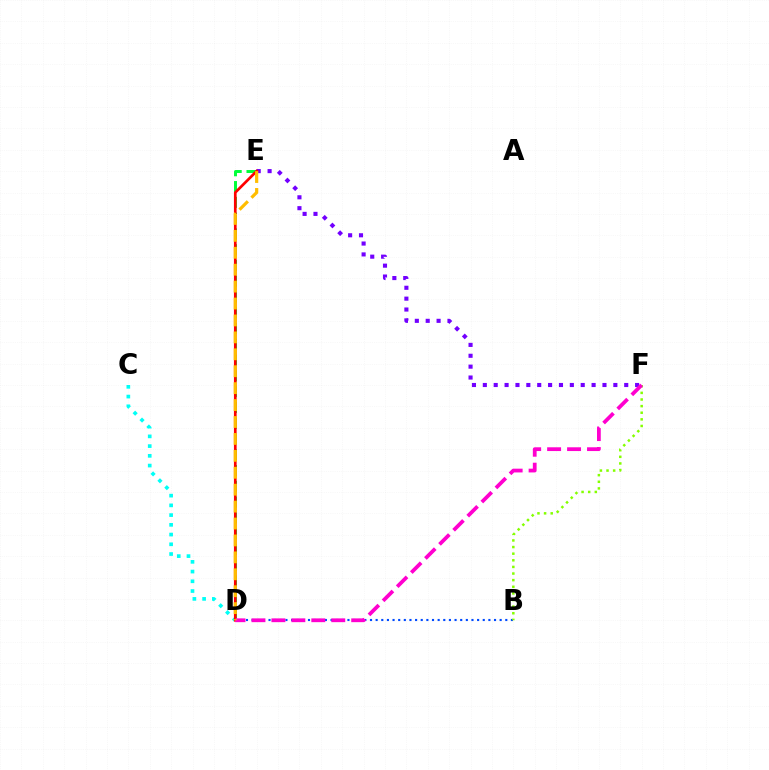{('B', 'D'): [{'color': '#004bff', 'line_style': 'dotted', 'thickness': 1.53}], ('C', 'D'): [{'color': '#00fff6', 'line_style': 'dotted', 'thickness': 2.64}], ('E', 'F'): [{'color': '#7200ff', 'line_style': 'dotted', 'thickness': 2.96}], ('D', 'E'): [{'color': '#00ff39', 'line_style': 'dashed', 'thickness': 2.14}, {'color': '#ff0000', 'line_style': 'solid', 'thickness': 1.94}, {'color': '#ffbd00', 'line_style': 'dashed', 'thickness': 2.3}], ('B', 'F'): [{'color': '#84ff00', 'line_style': 'dotted', 'thickness': 1.8}], ('D', 'F'): [{'color': '#ff00cf', 'line_style': 'dashed', 'thickness': 2.71}]}